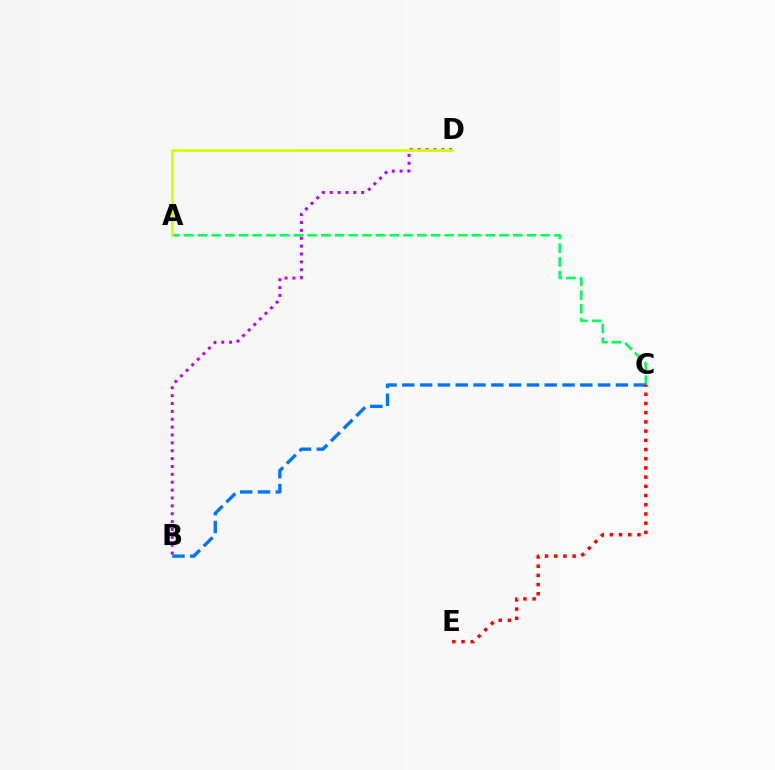{('B', 'D'): [{'color': '#b900ff', 'line_style': 'dotted', 'thickness': 2.14}], ('A', 'C'): [{'color': '#00ff5c', 'line_style': 'dashed', 'thickness': 1.86}], ('B', 'C'): [{'color': '#0074ff', 'line_style': 'dashed', 'thickness': 2.42}], ('C', 'E'): [{'color': '#ff0000', 'line_style': 'dotted', 'thickness': 2.5}], ('A', 'D'): [{'color': '#d1ff00', 'line_style': 'solid', 'thickness': 1.97}]}